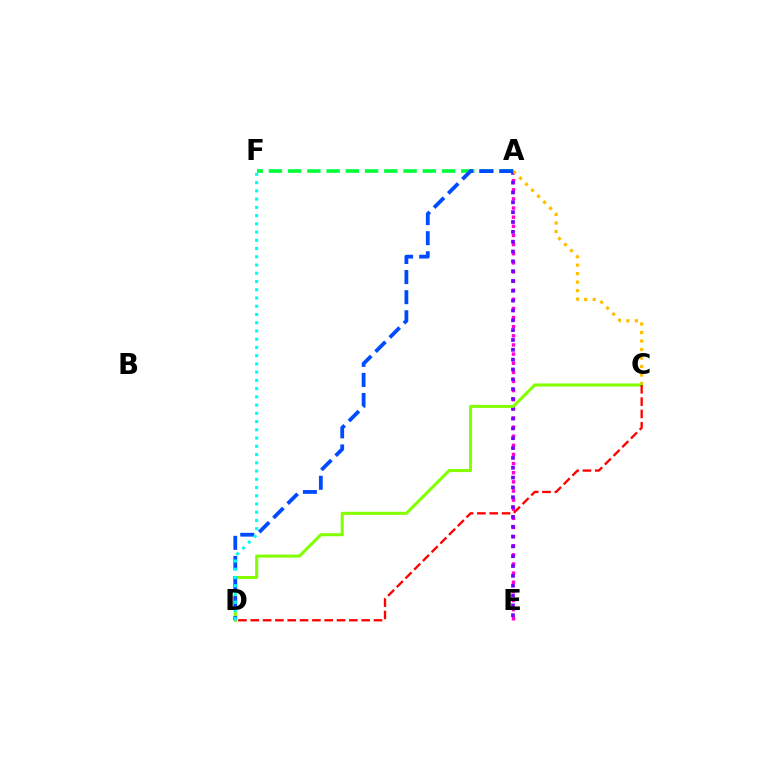{('A', 'E'): [{'color': '#ff00cf', 'line_style': 'dotted', 'thickness': 2.48}, {'color': '#7200ff', 'line_style': 'dotted', 'thickness': 2.67}], ('A', 'C'): [{'color': '#ffbd00', 'line_style': 'dotted', 'thickness': 2.31}], ('C', 'D'): [{'color': '#84ff00', 'line_style': 'solid', 'thickness': 2.2}, {'color': '#ff0000', 'line_style': 'dashed', 'thickness': 1.67}], ('A', 'F'): [{'color': '#00ff39', 'line_style': 'dashed', 'thickness': 2.61}], ('A', 'D'): [{'color': '#004bff', 'line_style': 'dashed', 'thickness': 2.73}], ('D', 'F'): [{'color': '#00fff6', 'line_style': 'dotted', 'thickness': 2.24}]}